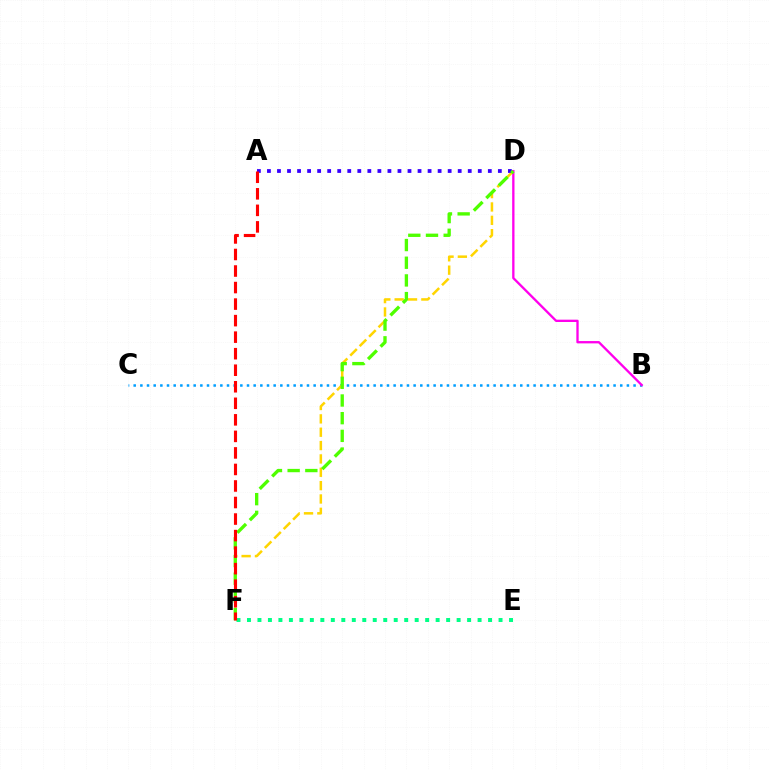{('E', 'F'): [{'color': '#00ff86', 'line_style': 'dotted', 'thickness': 2.85}], ('B', 'C'): [{'color': '#009eff', 'line_style': 'dotted', 'thickness': 1.81}], ('D', 'F'): [{'color': '#ffd500', 'line_style': 'dashed', 'thickness': 1.81}, {'color': '#4fff00', 'line_style': 'dashed', 'thickness': 2.4}], ('A', 'D'): [{'color': '#3700ff', 'line_style': 'dotted', 'thickness': 2.73}], ('B', 'D'): [{'color': '#ff00ed', 'line_style': 'solid', 'thickness': 1.67}], ('A', 'F'): [{'color': '#ff0000', 'line_style': 'dashed', 'thickness': 2.25}]}